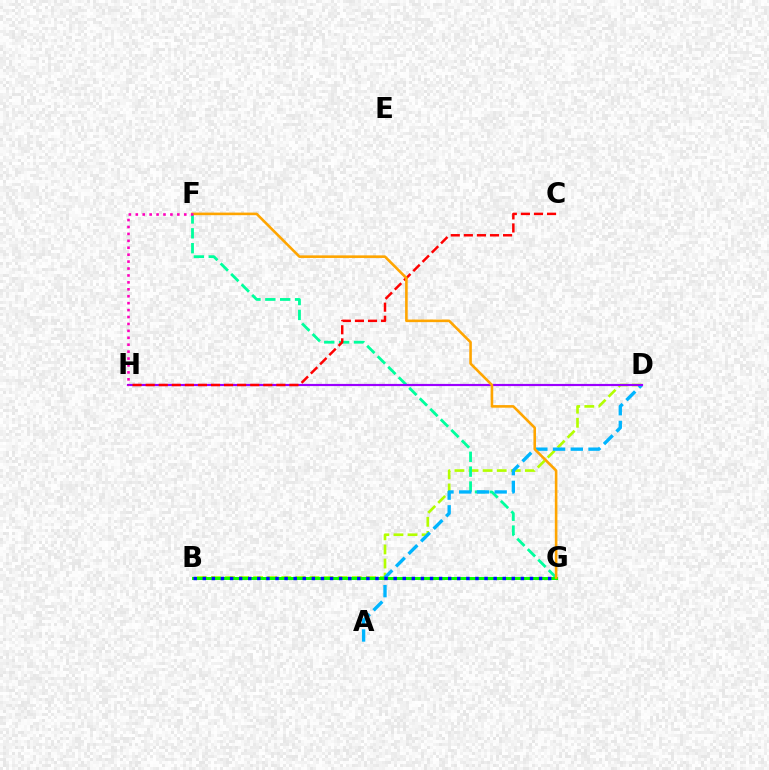{('B', 'D'): [{'color': '#b3ff00', 'line_style': 'dashed', 'thickness': 1.91}], ('F', 'G'): [{'color': '#00ff9d', 'line_style': 'dashed', 'thickness': 2.02}, {'color': '#ffa500', 'line_style': 'solid', 'thickness': 1.87}], ('A', 'D'): [{'color': '#00b5ff', 'line_style': 'dashed', 'thickness': 2.41}], ('D', 'H'): [{'color': '#9b00ff', 'line_style': 'solid', 'thickness': 1.57}], ('C', 'H'): [{'color': '#ff0000', 'line_style': 'dashed', 'thickness': 1.78}], ('B', 'G'): [{'color': '#08ff00', 'line_style': 'solid', 'thickness': 2.17}, {'color': '#0010ff', 'line_style': 'dotted', 'thickness': 2.47}], ('F', 'H'): [{'color': '#ff00bd', 'line_style': 'dotted', 'thickness': 1.88}]}